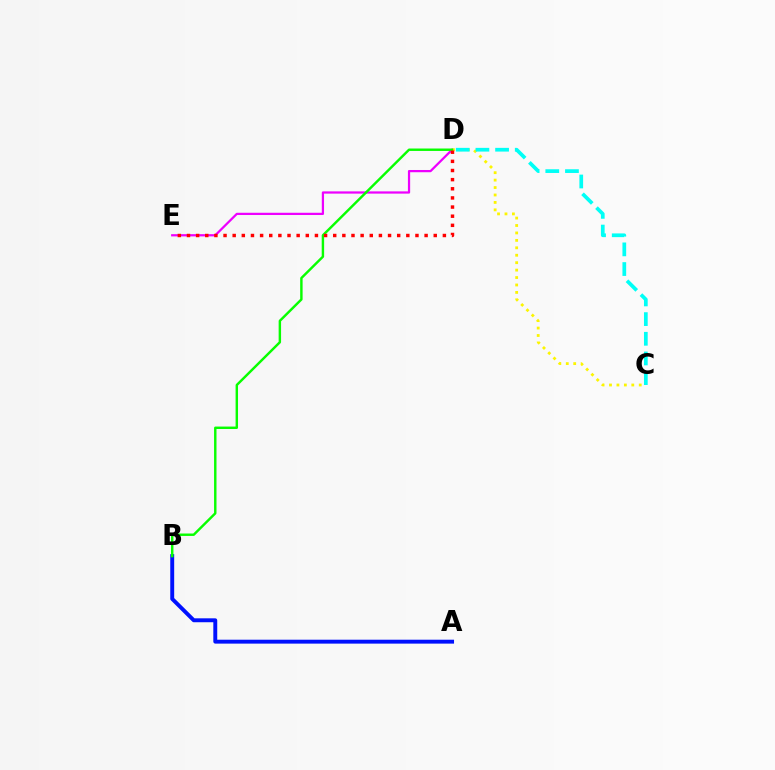{('D', 'E'): [{'color': '#ee00ff', 'line_style': 'solid', 'thickness': 1.61}, {'color': '#ff0000', 'line_style': 'dotted', 'thickness': 2.48}], ('C', 'D'): [{'color': '#fcf500', 'line_style': 'dotted', 'thickness': 2.02}, {'color': '#00fff6', 'line_style': 'dashed', 'thickness': 2.67}], ('A', 'B'): [{'color': '#0010ff', 'line_style': 'solid', 'thickness': 2.82}], ('B', 'D'): [{'color': '#08ff00', 'line_style': 'solid', 'thickness': 1.75}]}